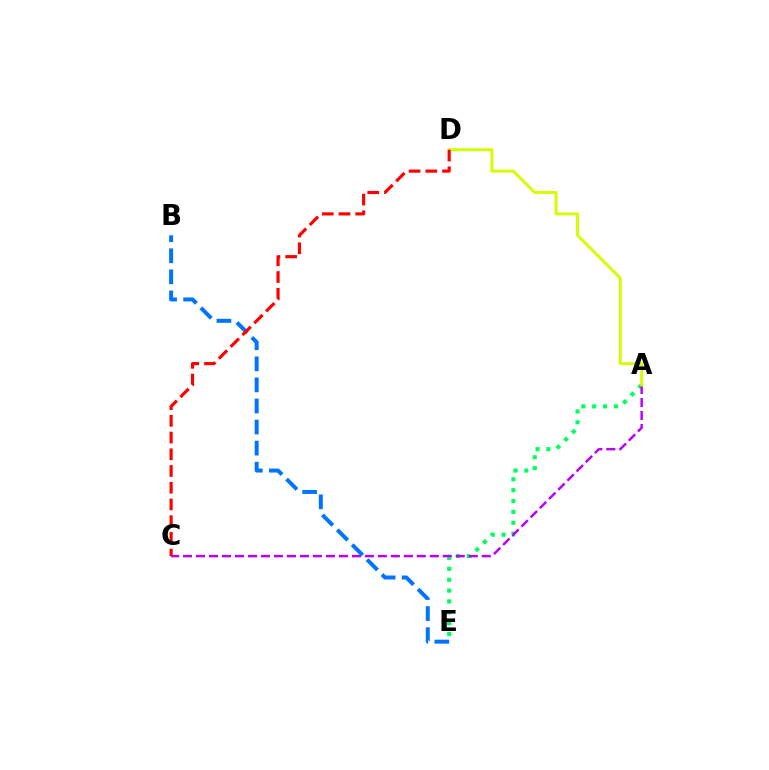{('A', 'E'): [{'color': '#00ff5c', 'line_style': 'dotted', 'thickness': 2.95}], ('A', 'C'): [{'color': '#b900ff', 'line_style': 'dashed', 'thickness': 1.76}], ('B', 'E'): [{'color': '#0074ff', 'line_style': 'dashed', 'thickness': 2.86}], ('A', 'D'): [{'color': '#d1ff00', 'line_style': 'solid', 'thickness': 2.12}], ('C', 'D'): [{'color': '#ff0000', 'line_style': 'dashed', 'thickness': 2.27}]}